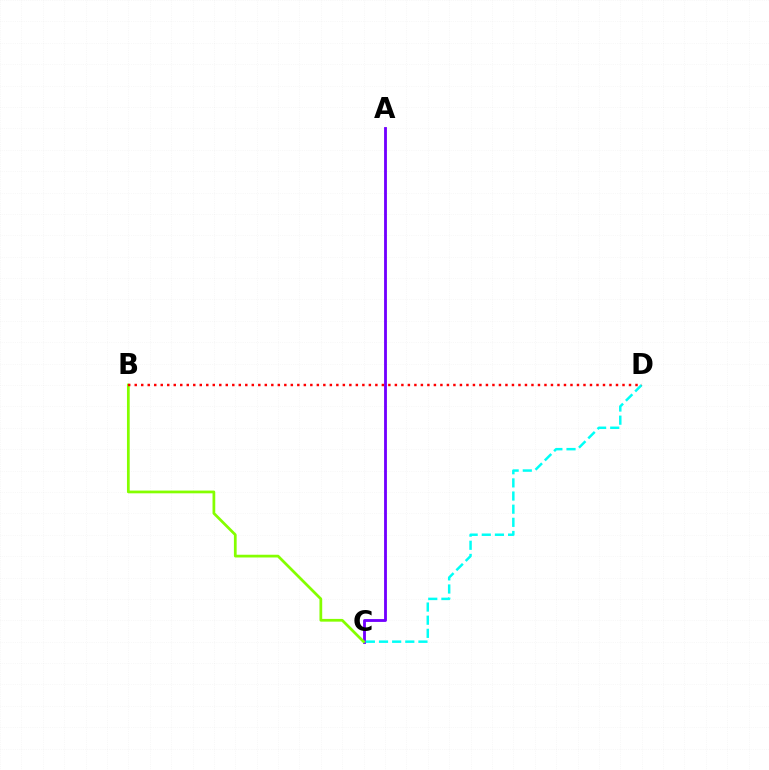{('A', 'C'): [{'color': '#7200ff', 'line_style': 'solid', 'thickness': 2.04}], ('B', 'C'): [{'color': '#84ff00', 'line_style': 'solid', 'thickness': 1.97}], ('C', 'D'): [{'color': '#00fff6', 'line_style': 'dashed', 'thickness': 1.79}], ('B', 'D'): [{'color': '#ff0000', 'line_style': 'dotted', 'thickness': 1.77}]}